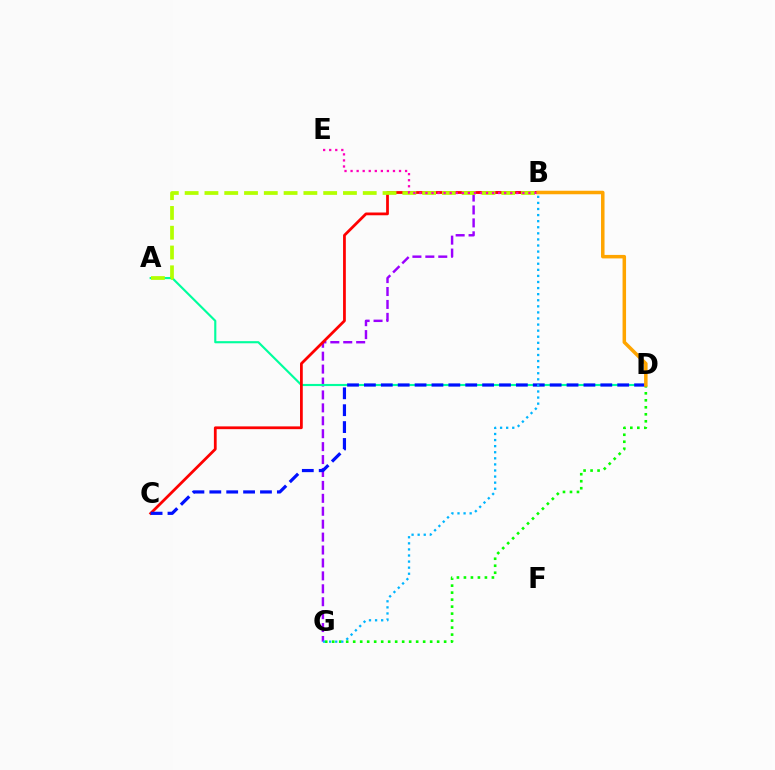{('B', 'G'): [{'color': '#9b00ff', 'line_style': 'dashed', 'thickness': 1.76}, {'color': '#00b5ff', 'line_style': 'dotted', 'thickness': 1.65}], ('D', 'G'): [{'color': '#08ff00', 'line_style': 'dotted', 'thickness': 1.9}], ('A', 'D'): [{'color': '#00ff9d', 'line_style': 'solid', 'thickness': 1.54}], ('B', 'C'): [{'color': '#ff0000', 'line_style': 'solid', 'thickness': 1.99}], ('C', 'D'): [{'color': '#0010ff', 'line_style': 'dashed', 'thickness': 2.29}], ('A', 'B'): [{'color': '#b3ff00', 'line_style': 'dashed', 'thickness': 2.69}], ('B', 'E'): [{'color': '#ff00bd', 'line_style': 'dotted', 'thickness': 1.65}], ('B', 'D'): [{'color': '#ffa500', 'line_style': 'solid', 'thickness': 2.52}]}